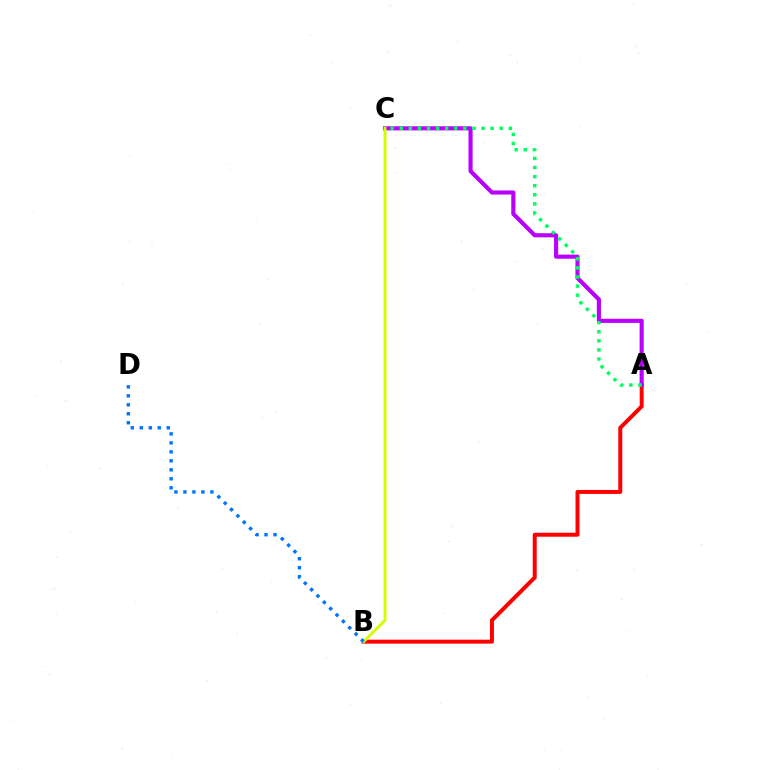{('A', 'B'): [{'color': '#ff0000', 'line_style': 'solid', 'thickness': 2.86}], ('A', 'C'): [{'color': '#b900ff', 'line_style': 'solid', 'thickness': 2.97}, {'color': '#00ff5c', 'line_style': 'dotted', 'thickness': 2.47}], ('B', 'C'): [{'color': '#d1ff00', 'line_style': 'solid', 'thickness': 2.11}], ('B', 'D'): [{'color': '#0074ff', 'line_style': 'dotted', 'thickness': 2.44}]}